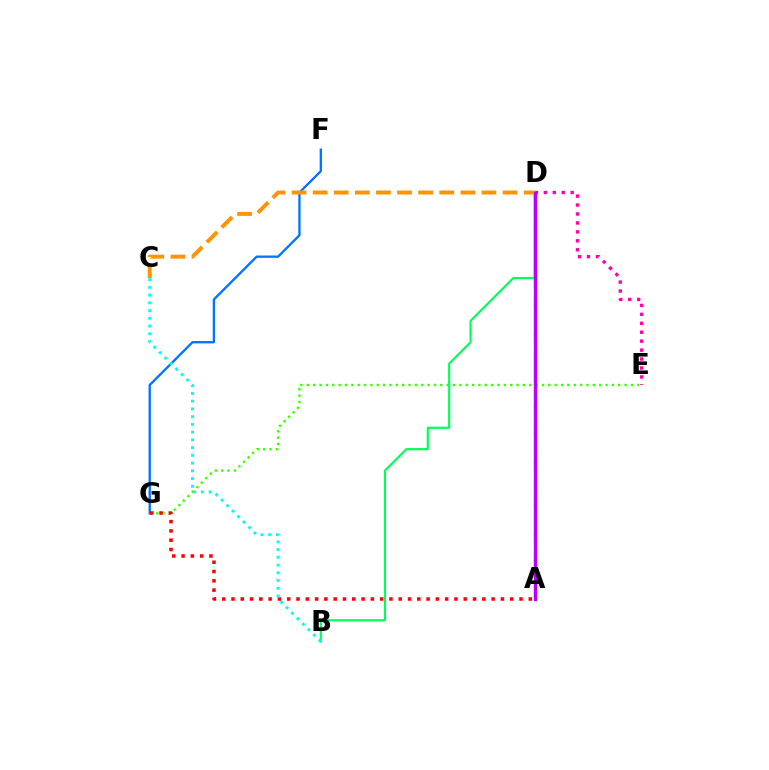{('E', 'G'): [{'color': '#3dff00', 'line_style': 'dotted', 'thickness': 1.73}], ('F', 'G'): [{'color': '#0074ff', 'line_style': 'solid', 'thickness': 1.67}], ('D', 'E'): [{'color': '#ff00ac', 'line_style': 'dotted', 'thickness': 2.43}], ('A', 'D'): [{'color': '#2500ff', 'line_style': 'solid', 'thickness': 2.27}, {'color': '#d1ff00', 'line_style': 'dashed', 'thickness': 2.47}, {'color': '#b900ff', 'line_style': 'solid', 'thickness': 2.31}], ('B', 'D'): [{'color': '#00ff5c', 'line_style': 'solid', 'thickness': 1.57}], ('A', 'G'): [{'color': '#ff0000', 'line_style': 'dotted', 'thickness': 2.52}], ('B', 'C'): [{'color': '#00fff6', 'line_style': 'dotted', 'thickness': 2.1}], ('C', 'D'): [{'color': '#ff9400', 'line_style': 'dashed', 'thickness': 2.87}]}